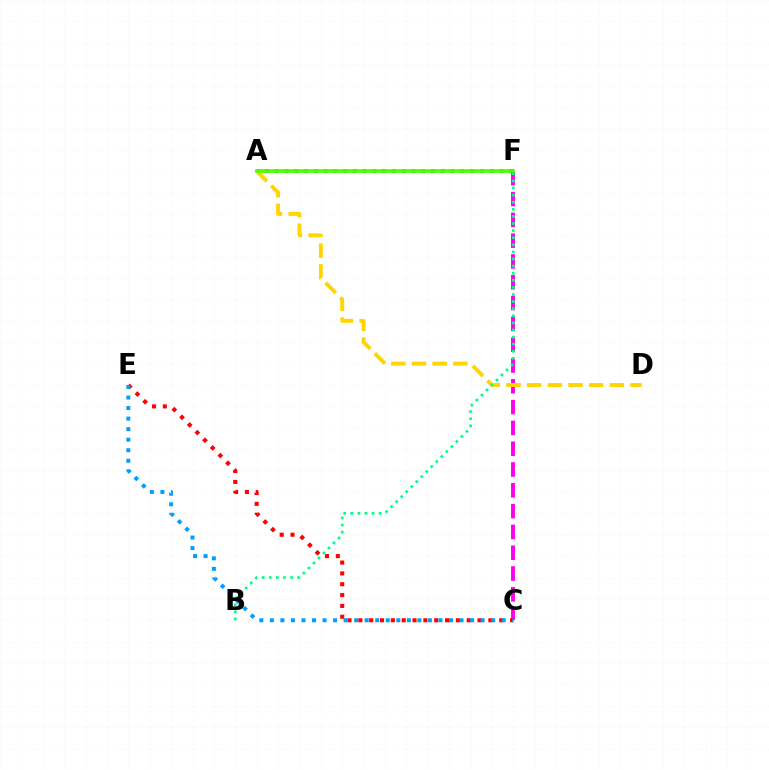{('C', 'F'): [{'color': '#ff00ed', 'line_style': 'dashed', 'thickness': 2.83}], ('A', 'F'): [{'color': '#3700ff', 'line_style': 'dotted', 'thickness': 2.65}, {'color': '#4fff00', 'line_style': 'solid', 'thickness': 2.67}], ('A', 'D'): [{'color': '#ffd500', 'line_style': 'dashed', 'thickness': 2.81}], ('C', 'E'): [{'color': '#ff0000', 'line_style': 'dotted', 'thickness': 2.94}, {'color': '#009eff', 'line_style': 'dotted', 'thickness': 2.86}], ('B', 'F'): [{'color': '#00ff86', 'line_style': 'dotted', 'thickness': 1.93}]}